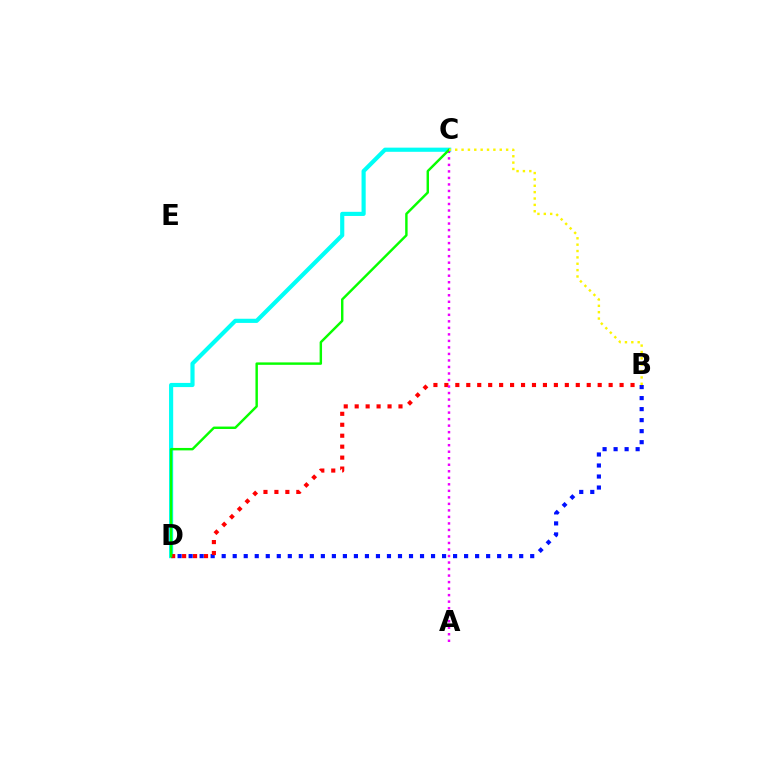{('B', 'D'): [{'color': '#0010ff', 'line_style': 'dotted', 'thickness': 2.99}, {'color': '#ff0000', 'line_style': 'dotted', 'thickness': 2.98}], ('C', 'D'): [{'color': '#00fff6', 'line_style': 'solid', 'thickness': 2.99}, {'color': '#08ff00', 'line_style': 'solid', 'thickness': 1.75}], ('A', 'C'): [{'color': '#ee00ff', 'line_style': 'dotted', 'thickness': 1.77}], ('B', 'C'): [{'color': '#fcf500', 'line_style': 'dotted', 'thickness': 1.73}]}